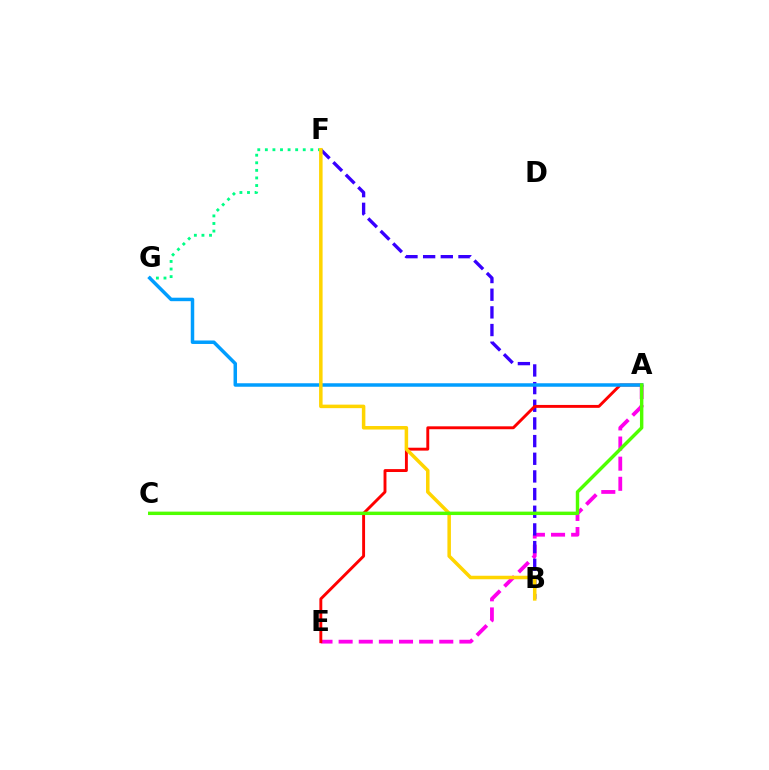{('F', 'G'): [{'color': '#00ff86', 'line_style': 'dotted', 'thickness': 2.06}], ('A', 'E'): [{'color': '#ff00ed', 'line_style': 'dashed', 'thickness': 2.73}, {'color': '#ff0000', 'line_style': 'solid', 'thickness': 2.09}], ('B', 'F'): [{'color': '#3700ff', 'line_style': 'dashed', 'thickness': 2.4}, {'color': '#ffd500', 'line_style': 'solid', 'thickness': 2.53}], ('A', 'G'): [{'color': '#009eff', 'line_style': 'solid', 'thickness': 2.51}], ('A', 'C'): [{'color': '#4fff00', 'line_style': 'solid', 'thickness': 2.46}]}